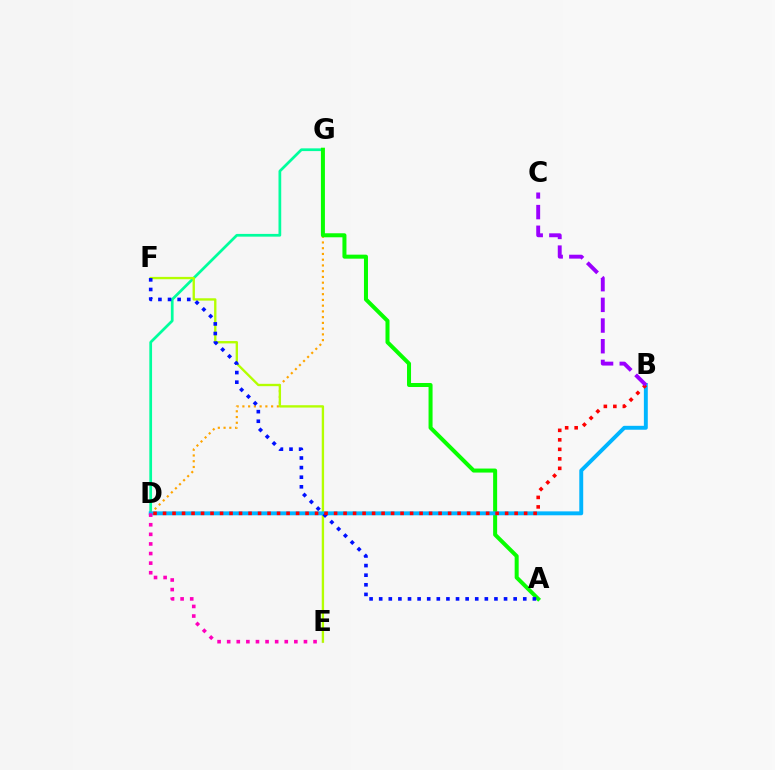{('D', 'G'): [{'color': '#00ff9d', 'line_style': 'solid', 'thickness': 1.97}, {'color': '#ffa500', 'line_style': 'dotted', 'thickness': 1.56}], ('A', 'G'): [{'color': '#08ff00', 'line_style': 'solid', 'thickness': 2.89}], ('E', 'F'): [{'color': '#b3ff00', 'line_style': 'solid', 'thickness': 1.69}], ('B', 'D'): [{'color': '#00b5ff', 'line_style': 'solid', 'thickness': 2.82}, {'color': '#ff0000', 'line_style': 'dotted', 'thickness': 2.58}], ('A', 'F'): [{'color': '#0010ff', 'line_style': 'dotted', 'thickness': 2.61}], ('D', 'E'): [{'color': '#ff00bd', 'line_style': 'dotted', 'thickness': 2.61}], ('B', 'C'): [{'color': '#9b00ff', 'line_style': 'dashed', 'thickness': 2.81}]}